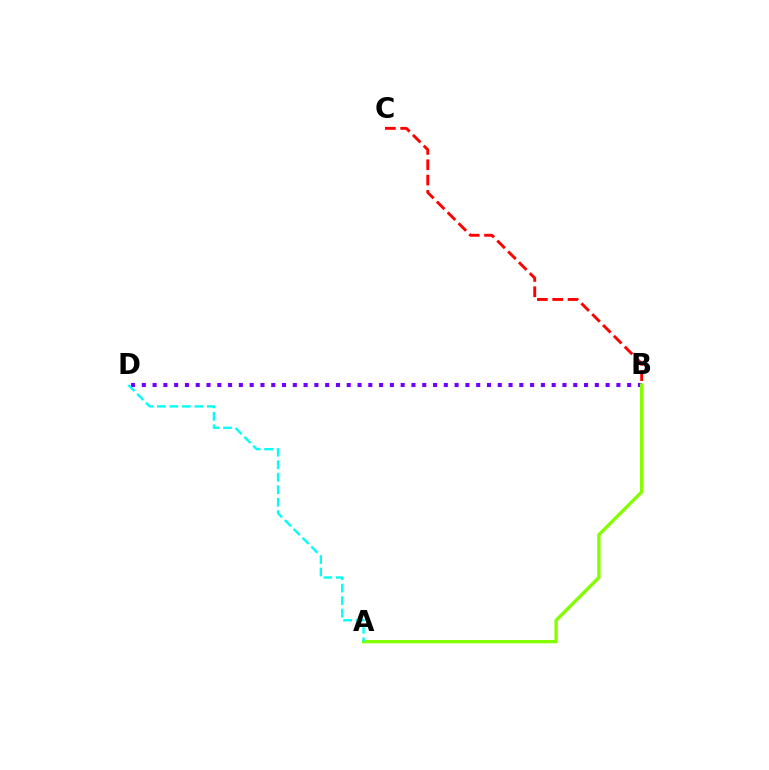{('B', 'C'): [{'color': '#ff0000', 'line_style': 'dashed', 'thickness': 2.08}], ('B', 'D'): [{'color': '#7200ff', 'line_style': 'dotted', 'thickness': 2.93}], ('A', 'B'): [{'color': '#84ff00', 'line_style': 'solid', 'thickness': 2.41}], ('A', 'D'): [{'color': '#00fff6', 'line_style': 'dashed', 'thickness': 1.7}]}